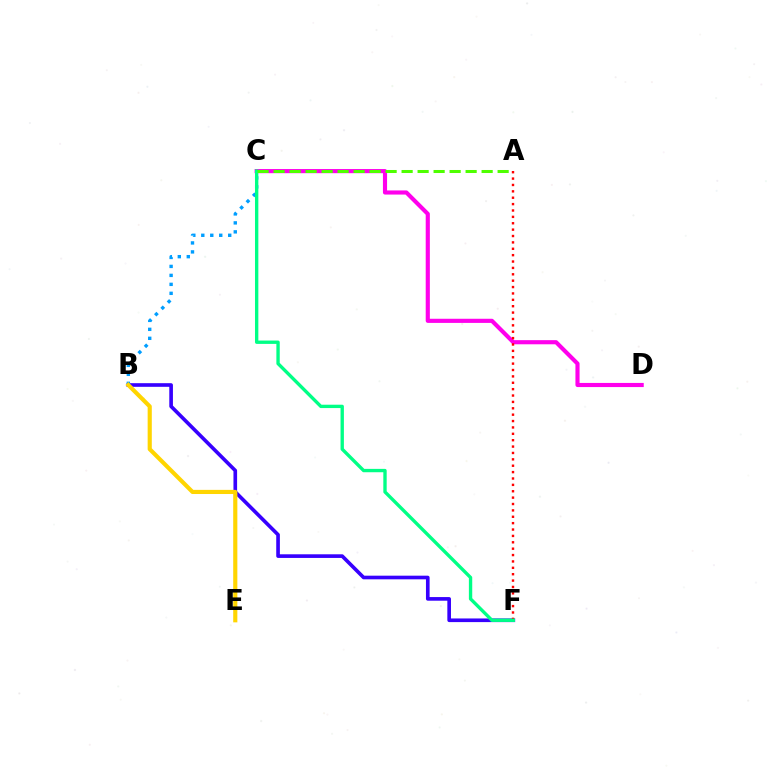{('C', 'D'): [{'color': '#ff00ed', 'line_style': 'solid', 'thickness': 2.98}], ('B', 'F'): [{'color': '#3700ff', 'line_style': 'solid', 'thickness': 2.62}], ('B', 'C'): [{'color': '#009eff', 'line_style': 'dotted', 'thickness': 2.44}], ('A', 'F'): [{'color': '#ff0000', 'line_style': 'dotted', 'thickness': 1.73}], ('C', 'F'): [{'color': '#00ff86', 'line_style': 'solid', 'thickness': 2.42}], ('A', 'C'): [{'color': '#4fff00', 'line_style': 'dashed', 'thickness': 2.17}], ('B', 'E'): [{'color': '#ffd500', 'line_style': 'solid', 'thickness': 2.98}]}